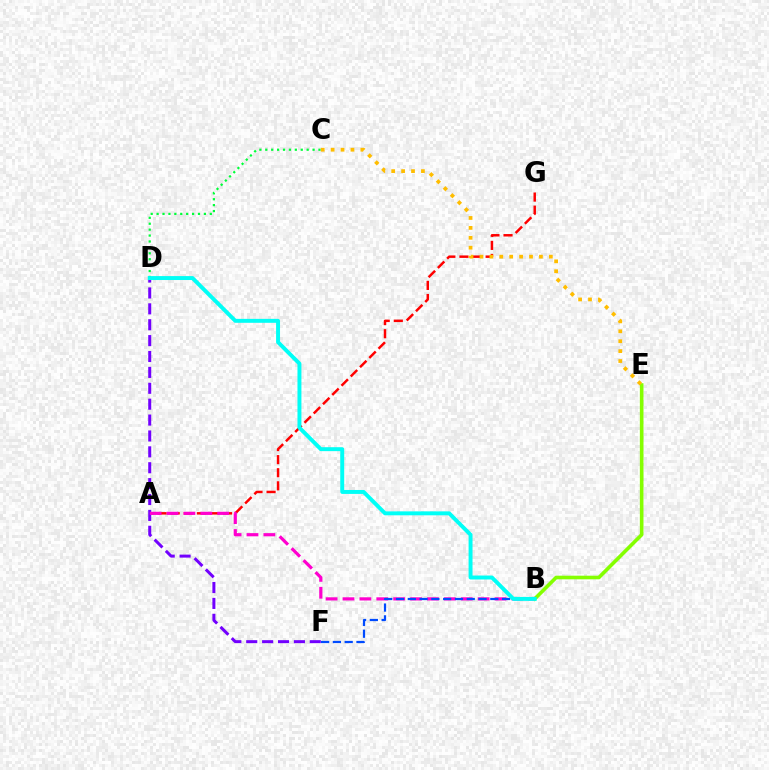{('C', 'D'): [{'color': '#00ff39', 'line_style': 'dotted', 'thickness': 1.61}], ('A', 'G'): [{'color': '#ff0000', 'line_style': 'dashed', 'thickness': 1.78}], ('D', 'F'): [{'color': '#7200ff', 'line_style': 'dashed', 'thickness': 2.16}], ('A', 'B'): [{'color': '#ff00cf', 'line_style': 'dashed', 'thickness': 2.29}], ('B', 'E'): [{'color': '#84ff00', 'line_style': 'solid', 'thickness': 2.6}], ('B', 'F'): [{'color': '#004bff', 'line_style': 'dashed', 'thickness': 1.6}], ('C', 'E'): [{'color': '#ffbd00', 'line_style': 'dotted', 'thickness': 2.69}], ('B', 'D'): [{'color': '#00fff6', 'line_style': 'solid', 'thickness': 2.83}]}